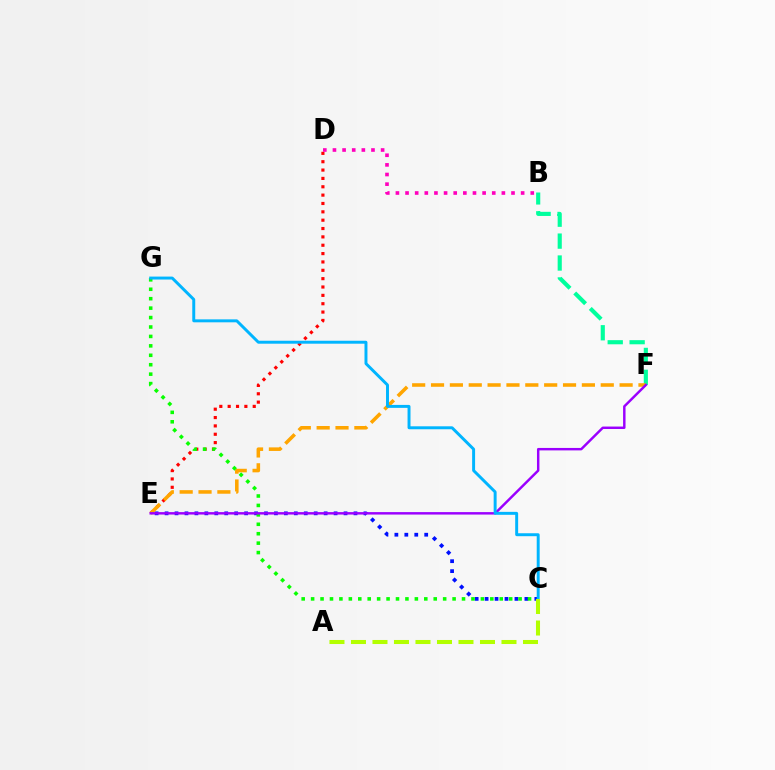{('B', 'F'): [{'color': '#00ff9d', 'line_style': 'dashed', 'thickness': 2.98}], ('D', 'E'): [{'color': '#ff0000', 'line_style': 'dotted', 'thickness': 2.27}], ('C', 'E'): [{'color': '#0010ff', 'line_style': 'dotted', 'thickness': 2.7}], ('B', 'D'): [{'color': '#ff00bd', 'line_style': 'dotted', 'thickness': 2.62}], ('E', 'F'): [{'color': '#ffa500', 'line_style': 'dashed', 'thickness': 2.56}, {'color': '#9b00ff', 'line_style': 'solid', 'thickness': 1.77}], ('C', 'G'): [{'color': '#08ff00', 'line_style': 'dotted', 'thickness': 2.56}, {'color': '#00b5ff', 'line_style': 'solid', 'thickness': 2.12}], ('A', 'C'): [{'color': '#b3ff00', 'line_style': 'dashed', 'thickness': 2.92}]}